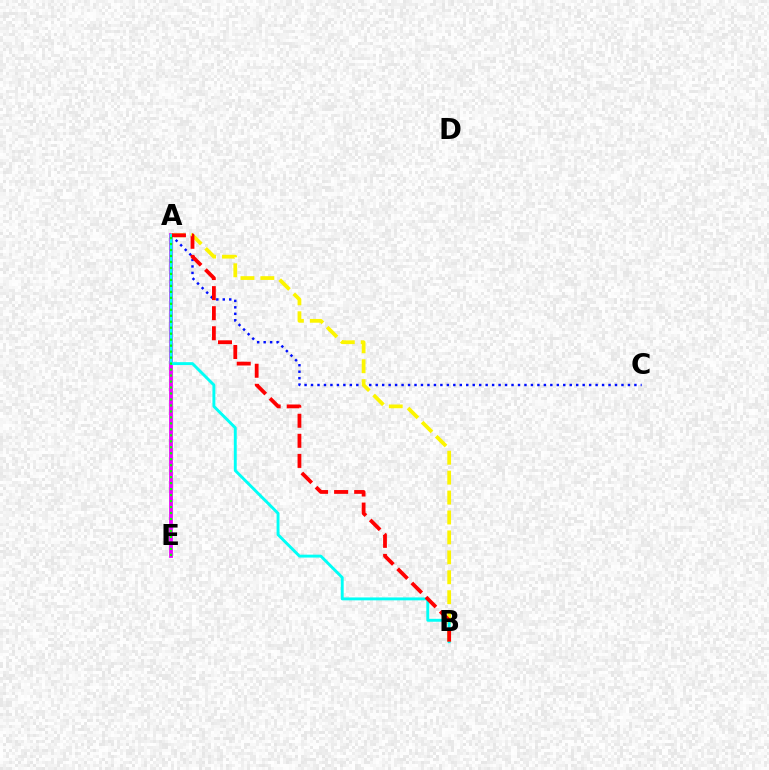{('A', 'E'): [{'color': '#ee00ff', 'line_style': 'solid', 'thickness': 2.72}, {'color': '#08ff00', 'line_style': 'dotted', 'thickness': 1.62}], ('A', 'C'): [{'color': '#0010ff', 'line_style': 'dotted', 'thickness': 1.76}], ('A', 'B'): [{'color': '#fcf500', 'line_style': 'dashed', 'thickness': 2.71}, {'color': '#00fff6', 'line_style': 'solid', 'thickness': 2.09}, {'color': '#ff0000', 'line_style': 'dashed', 'thickness': 2.73}]}